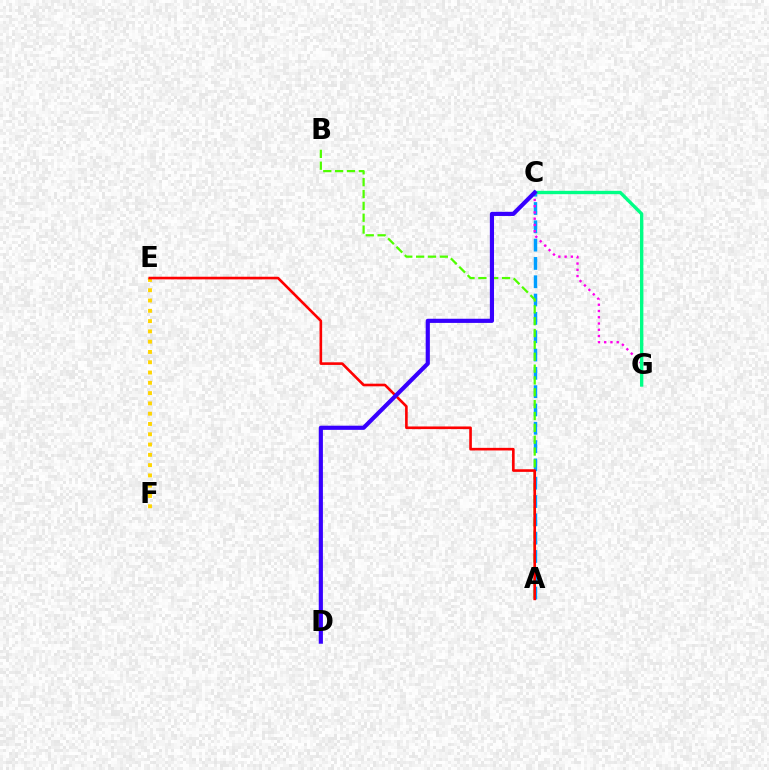{('E', 'F'): [{'color': '#ffd500', 'line_style': 'dotted', 'thickness': 2.8}], ('A', 'C'): [{'color': '#009eff', 'line_style': 'dashed', 'thickness': 2.49}], ('A', 'B'): [{'color': '#4fff00', 'line_style': 'dashed', 'thickness': 1.61}], ('A', 'E'): [{'color': '#ff0000', 'line_style': 'solid', 'thickness': 1.89}], ('C', 'G'): [{'color': '#ff00ed', 'line_style': 'dotted', 'thickness': 1.7}, {'color': '#00ff86', 'line_style': 'solid', 'thickness': 2.42}], ('C', 'D'): [{'color': '#3700ff', 'line_style': 'solid', 'thickness': 2.99}]}